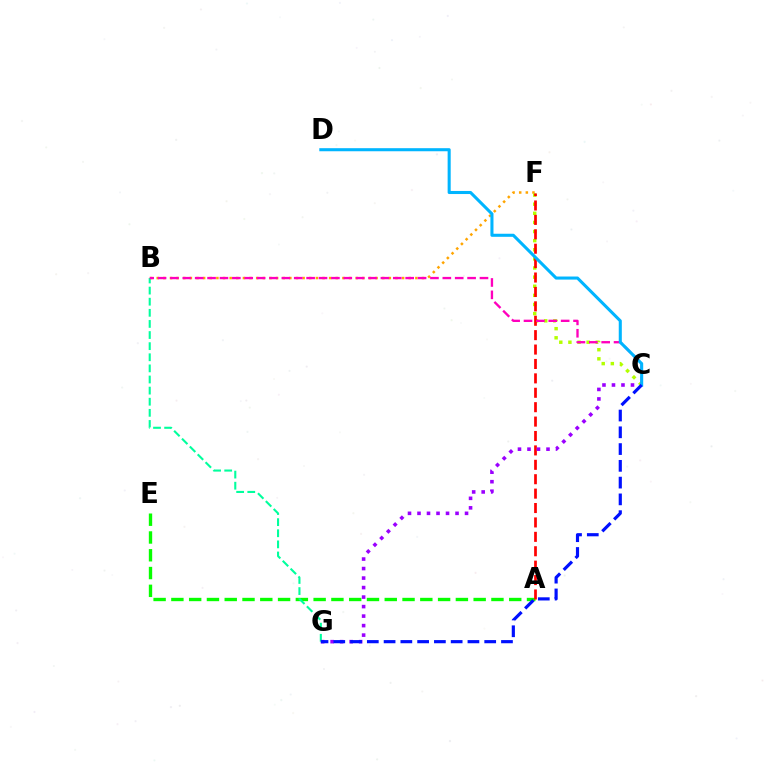{('B', 'F'): [{'color': '#ffa500', 'line_style': 'dotted', 'thickness': 1.8}], ('C', 'F'): [{'color': '#b3ff00', 'line_style': 'dotted', 'thickness': 2.48}], ('A', 'E'): [{'color': '#08ff00', 'line_style': 'dashed', 'thickness': 2.42}], ('B', 'G'): [{'color': '#00ff9d', 'line_style': 'dashed', 'thickness': 1.51}], ('A', 'F'): [{'color': '#ff0000', 'line_style': 'dashed', 'thickness': 1.96}], ('B', 'C'): [{'color': '#ff00bd', 'line_style': 'dashed', 'thickness': 1.68}], ('C', 'G'): [{'color': '#9b00ff', 'line_style': 'dotted', 'thickness': 2.58}, {'color': '#0010ff', 'line_style': 'dashed', 'thickness': 2.28}], ('C', 'D'): [{'color': '#00b5ff', 'line_style': 'solid', 'thickness': 2.21}]}